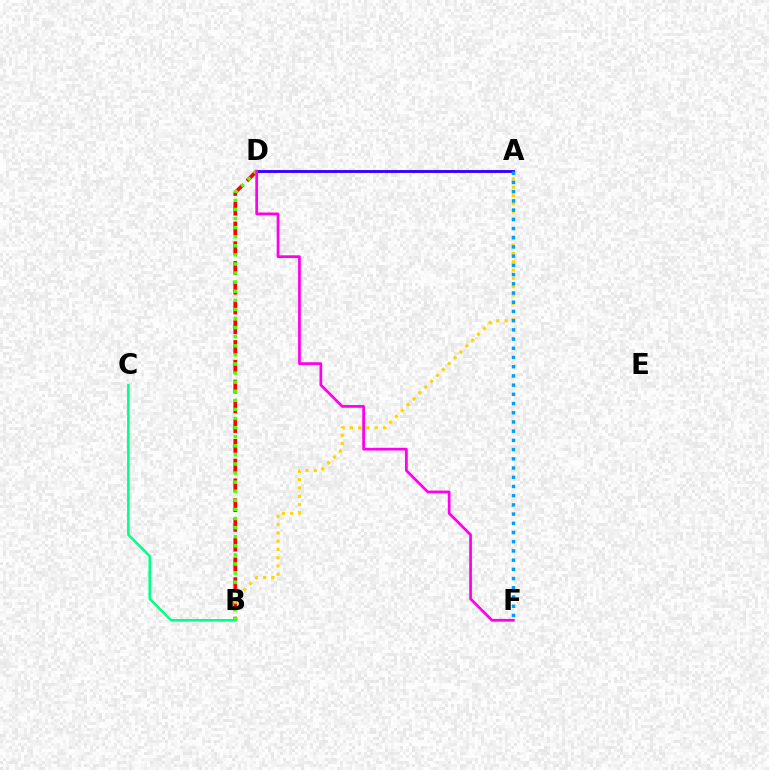{('B', 'D'): [{'color': '#ff0000', 'line_style': 'dashed', 'thickness': 2.68}, {'color': '#4fff00', 'line_style': 'dotted', 'thickness': 2.47}], ('A', 'B'): [{'color': '#ffd500', 'line_style': 'dotted', 'thickness': 2.25}], ('A', 'D'): [{'color': '#3700ff', 'line_style': 'solid', 'thickness': 2.07}], ('A', 'F'): [{'color': '#009eff', 'line_style': 'dotted', 'thickness': 2.5}], ('B', 'C'): [{'color': '#00ff86', 'line_style': 'solid', 'thickness': 1.81}], ('D', 'F'): [{'color': '#ff00ed', 'line_style': 'solid', 'thickness': 1.97}]}